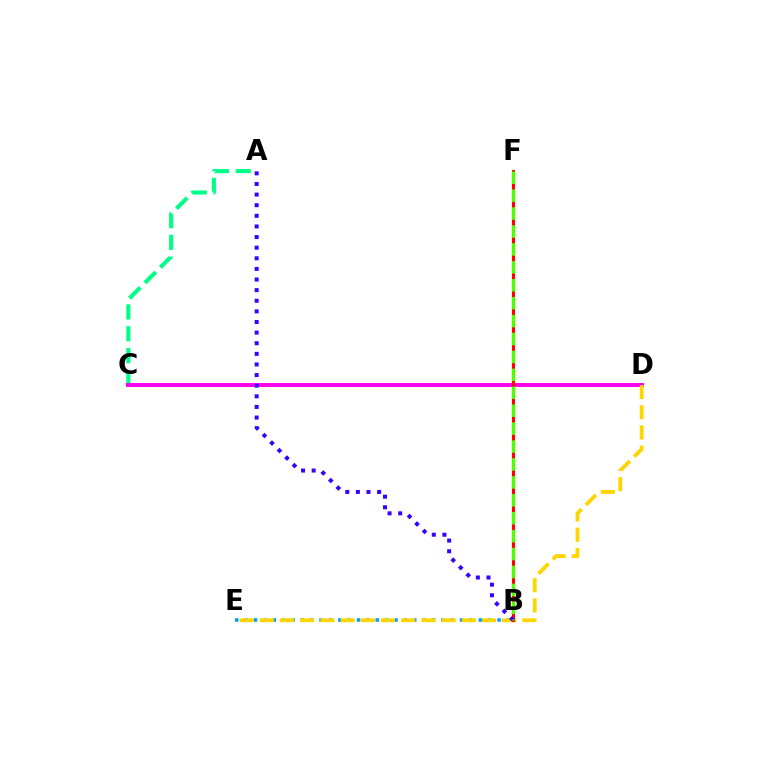{('B', 'E'): [{'color': '#009eff', 'line_style': 'dotted', 'thickness': 2.55}], ('A', 'C'): [{'color': '#00ff86', 'line_style': 'dashed', 'thickness': 2.96}], ('C', 'D'): [{'color': '#ff00ed', 'line_style': 'solid', 'thickness': 2.86}], ('D', 'E'): [{'color': '#ffd500', 'line_style': 'dashed', 'thickness': 2.74}], ('B', 'F'): [{'color': '#ff0000', 'line_style': 'solid', 'thickness': 2.22}, {'color': '#4fff00', 'line_style': 'dashed', 'thickness': 2.43}], ('A', 'B'): [{'color': '#3700ff', 'line_style': 'dotted', 'thickness': 2.88}]}